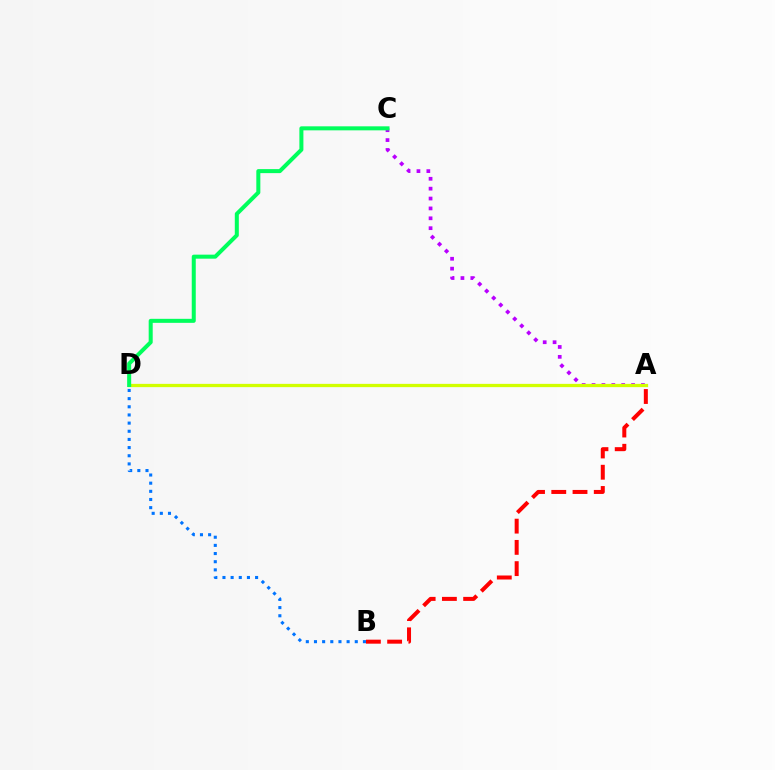{('A', 'C'): [{'color': '#b900ff', 'line_style': 'dotted', 'thickness': 2.69}], ('A', 'B'): [{'color': '#ff0000', 'line_style': 'dashed', 'thickness': 2.89}], ('B', 'D'): [{'color': '#0074ff', 'line_style': 'dotted', 'thickness': 2.22}], ('A', 'D'): [{'color': '#d1ff00', 'line_style': 'solid', 'thickness': 2.36}], ('C', 'D'): [{'color': '#00ff5c', 'line_style': 'solid', 'thickness': 2.89}]}